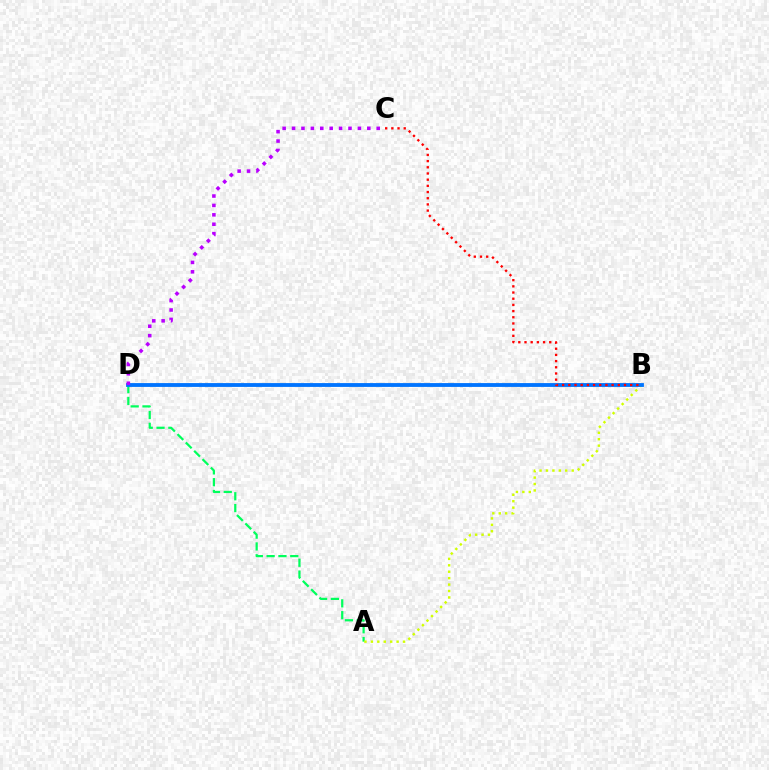{('A', 'D'): [{'color': '#00ff5c', 'line_style': 'dashed', 'thickness': 1.6}], ('A', 'B'): [{'color': '#d1ff00', 'line_style': 'dotted', 'thickness': 1.75}], ('B', 'D'): [{'color': '#0074ff', 'line_style': 'solid', 'thickness': 2.76}], ('C', 'D'): [{'color': '#b900ff', 'line_style': 'dotted', 'thickness': 2.56}], ('B', 'C'): [{'color': '#ff0000', 'line_style': 'dotted', 'thickness': 1.68}]}